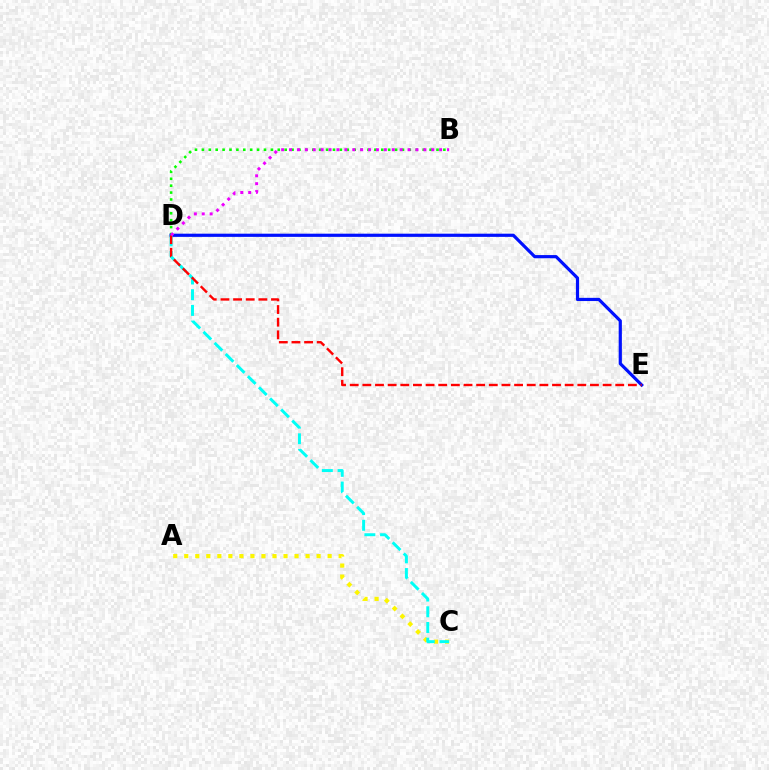{('B', 'D'): [{'color': '#08ff00', 'line_style': 'dotted', 'thickness': 1.87}, {'color': '#ee00ff', 'line_style': 'dotted', 'thickness': 2.15}], ('D', 'E'): [{'color': '#0010ff', 'line_style': 'solid', 'thickness': 2.3}, {'color': '#ff0000', 'line_style': 'dashed', 'thickness': 1.72}], ('A', 'C'): [{'color': '#fcf500', 'line_style': 'dotted', 'thickness': 3.0}], ('C', 'D'): [{'color': '#00fff6', 'line_style': 'dashed', 'thickness': 2.13}]}